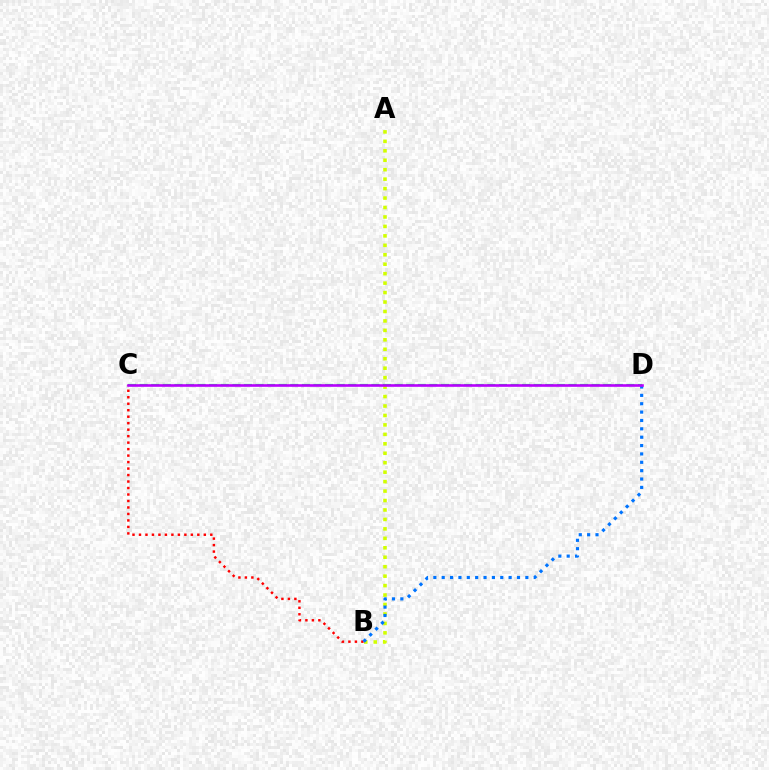{('C', 'D'): [{'color': '#00ff5c', 'line_style': 'dashed', 'thickness': 1.57}, {'color': '#b900ff', 'line_style': 'solid', 'thickness': 1.88}], ('A', 'B'): [{'color': '#d1ff00', 'line_style': 'dotted', 'thickness': 2.57}], ('B', 'C'): [{'color': '#ff0000', 'line_style': 'dotted', 'thickness': 1.76}], ('B', 'D'): [{'color': '#0074ff', 'line_style': 'dotted', 'thickness': 2.27}]}